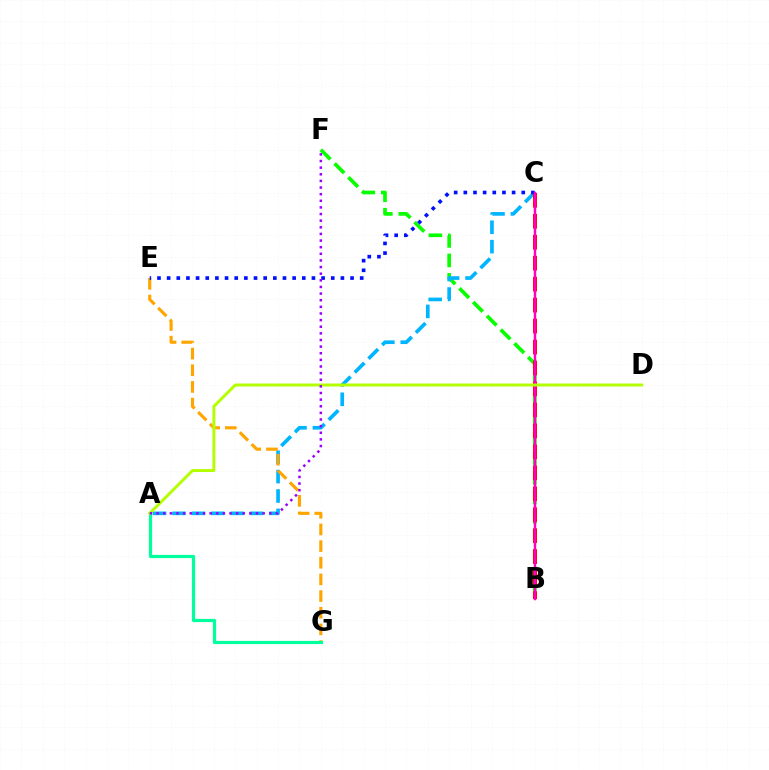{('B', 'F'): [{'color': '#08ff00', 'line_style': 'dashed', 'thickness': 2.64}], ('A', 'C'): [{'color': '#00b5ff', 'line_style': 'dashed', 'thickness': 2.64}], ('E', 'G'): [{'color': '#ffa500', 'line_style': 'dashed', 'thickness': 2.26}], ('B', 'C'): [{'color': '#ff0000', 'line_style': 'dashed', 'thickness': 2.85}, {'color': '#ff00bd', 'line_style': 'solid', 'thickness': 1.77}], ('A', 'G'): [{'color': '#00ff9d', 'line_style': 'solid', 'thickness': 2.3}], ('C', 'E'): [{'color': '#0010ff', 'line_style': 'dotted', 'thickness': 2.62}], ('A', 'D'): [{'color': '#b3ff00', 'line_style': 'solid', 'thickness': 2.12}], ('A', 'F'): [{'color': '#9b00ff', 'line_style': 'dotted', 'thickness': 1.8}]}